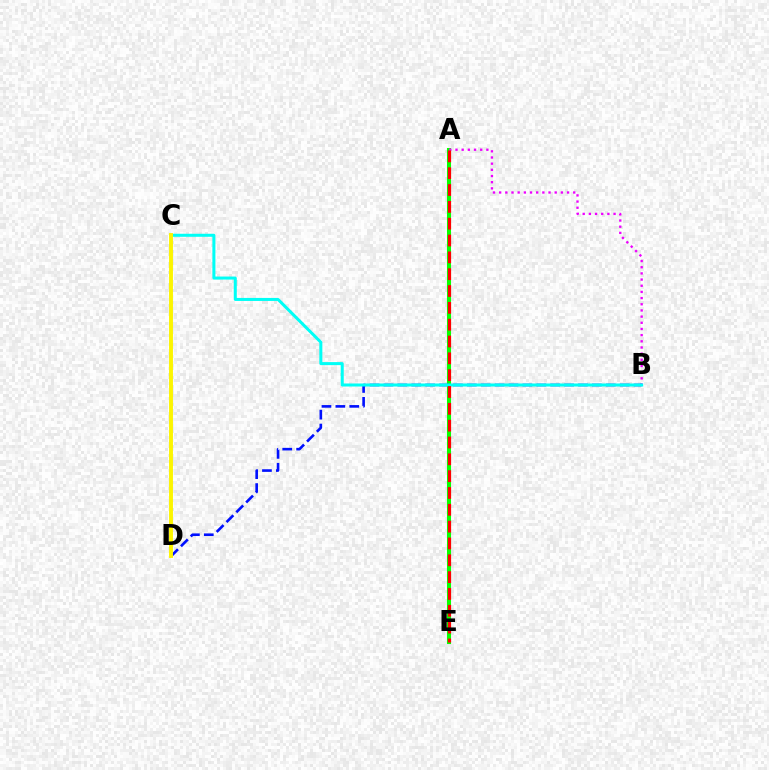{('A', 'E'): [{'color': '#08ff00', 'line_style': 'solid', 'thickness': 2.93}, {'color': '#ff0000', 'line_style': 'dashed', 'thickness': 2.29}], ('A', 'B'): [{'color': '#ee00ff', 'line_style': 'dotted', 'thickness': 1.68}], ('B', 'D'): [{'color': '#0010ff', 'line_style': 'dashed', 'thickness': 1.89}], ('B', 'C'): [{'color': '#00fff6', 'line_style': 'solid', 'thickness': 2.18}], ('C', 'D'): [{'color': '#fcf500', 'line_style': 'solid', 'thickness': 2.81}]}